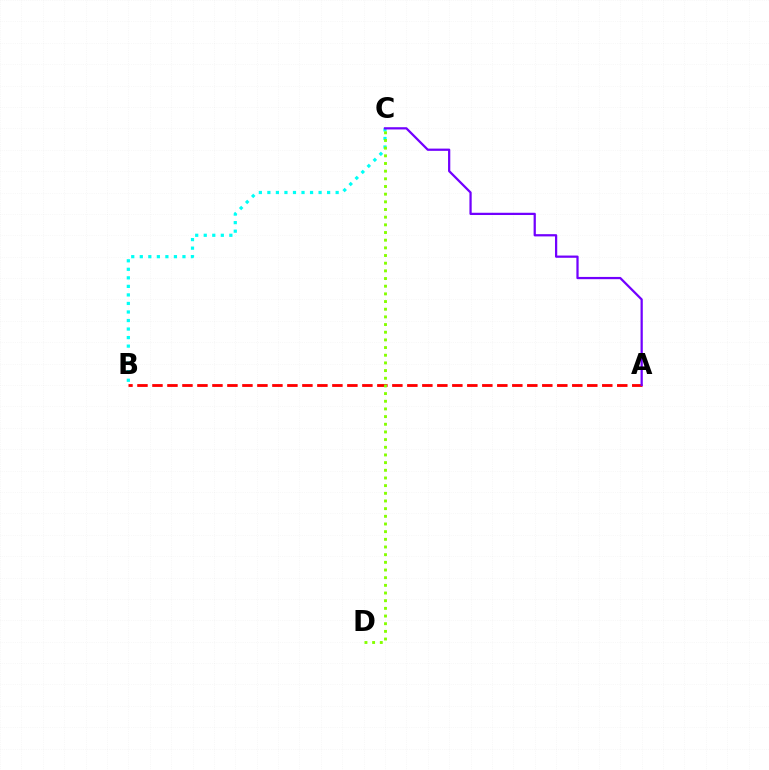{('B', 'C'): [{'color': '#00fff6', 'line_style': 'dotted', 'thickness': 2.32}], ('A', 'B'): [{'color': '#ff0000', 'line_style': 'dashed', 'thickness': 2.04}], ('C', 'D'): [{'color': '#84ff00', 'line_style': 'dotted', 'thickness': 2.08}], ('A', 'C'): [{'color': '#7200ff', 'line_style': 'solid', 'thickness': 1.62}]}